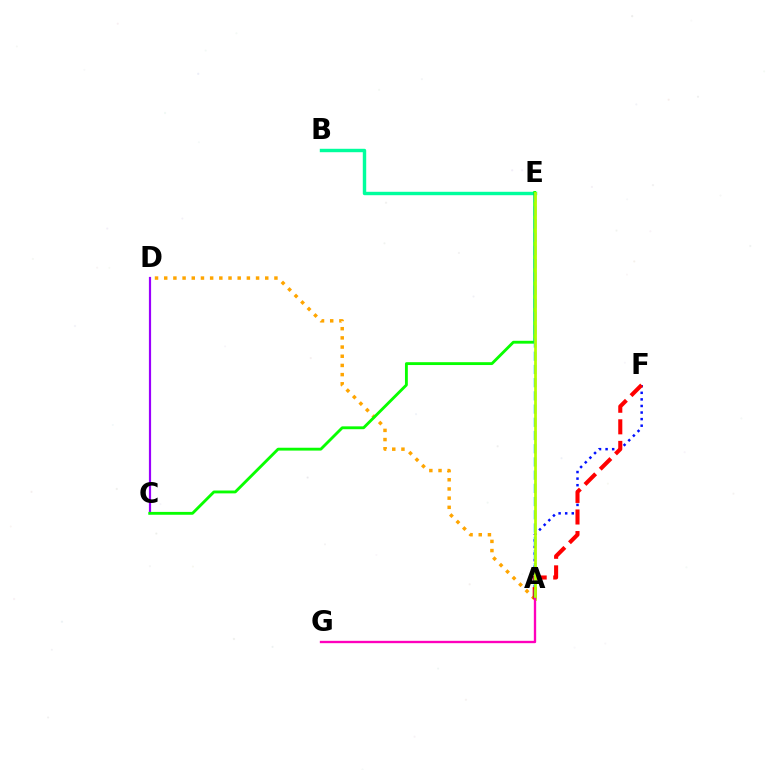{('A', 'D'): [{'color': '#ffa500', 'line_style': 'dotted', 'thickness': 2.5}], ('A', 'F'): [{'color': '#0010ff', 'line_style': 'dotted', 'thickness': 1.79}, {'color': '#ff0000', 'line_style': 'dashed', 'thickness': 2.93}], ('B', 'E'): [{'color': '#00ff9d', 'line_style': 'solid', 'thickness': 2.46}], ('C', 'D'): [{'color': '#9b00ff', 'line_style': 'solid', 'thickness': 1.58}], ('C', 'E'): [{'color': '#08ff00', 'line_style': 'solid', 'thickness': 2.05}], ('A', 'E'): [{'color': '#00b5ff', 'line_style': 'dashed', 'thickness': 1.8}, {'color': '#b3ff00', 'line_style': 'solid', 'thickness': 1.98}], ('A', 'G'): [{'color': '#ff00bd', 'line_style': 'solid', 'thickness': 1.69}]}